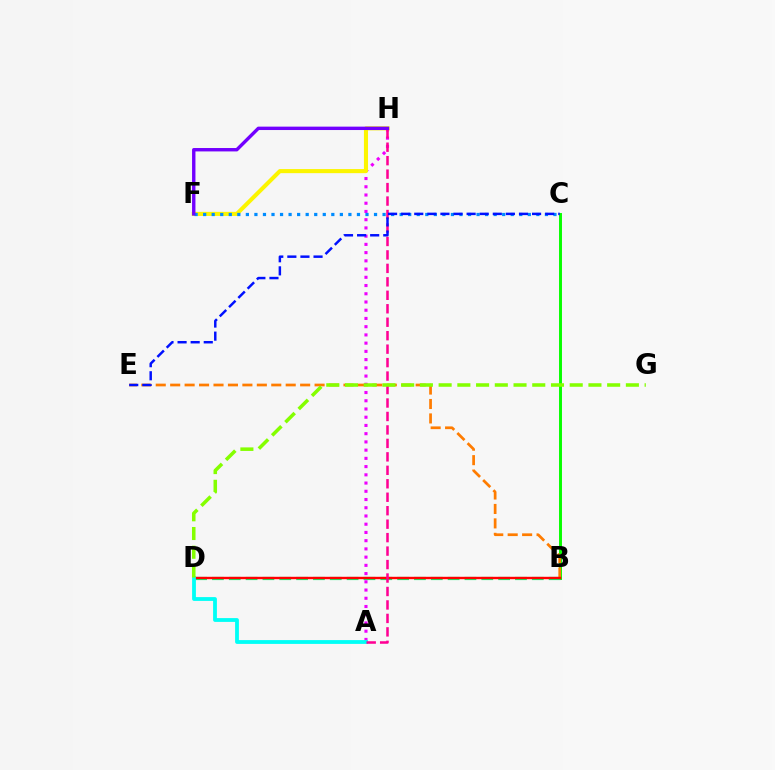{('B', 'C'): [{'color': '#08ff00', 'line_style': 'solid', 'thickness': 2.12}], ('B', 'D'): [{'color': '#00ff74', 'line_style': 'dashed', 'thickness': 2.29}, {'color': '#ff0000', 'line_style': 'solid', 'thickness': 1.73}], ('B', 'E'): [{'color': '#ff7c00', 'line_style': 'dashed', 'thickness': 1.96}], ('A', 'H'): [{'color': '#ee00ff', 'line_style': 'dotted', 'thickness': 2.24}, {'color': '#ff0094', 'line_style': 'dashed', 'thickness': 1.83}], ('F', 'H'): [{'color': '#fcf500', 'line_style': 'solid', 'thickness': 2.94}, {'color': '#7200ff', 'line_style': 'solid', 'thickness': 2.44}], ('A', 'D'): [{'color': '#00fff6', 'line_style': 'solid', 'thickness': 2.74}], ('C', 'F'): [{'color': '#008cff', 'line_style': 'dotted', 'thickness': 2.32}], ('C', 'E'): [{'color': '#0010ff', 'line_style': 'dashed', 'thickness': 1.78}], ('D', 'G'): [{'color': '#84ff00', 'line_style': 'dashed', 'thickness': 2.54}]}